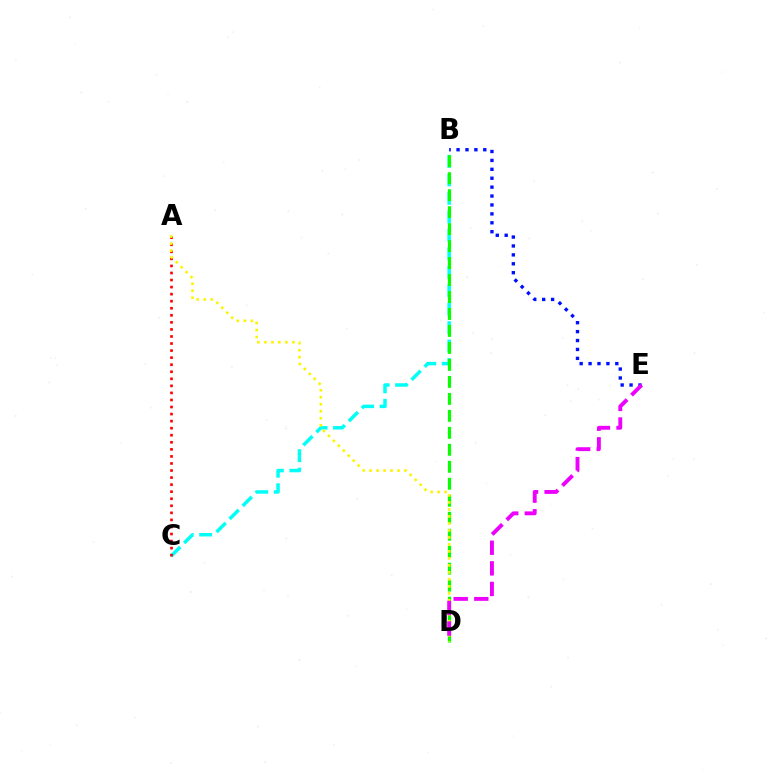{('B', 'C'): [{'color': '#00fff6', 'line_style': 'dashed', 'thickness': 2.51}], ('A', 'C'): [{'color': '#ff0000', 'line_style': 'dotted', 'thickness': 1.92}], ('B', 'D'): [{'color': '#08ff00', 'line_style': 'dashed', 'thickness': 2.31}], ('A', 'D'): [{'color': '#fcf500', 'line_style': 'dotted', 'thickness': 1.9}], ('B', 'E'): [{'color': '#0010ff', 'line_style': 'dotted', 'thickness': 2.42}], ('D', 'E'): [{'color': '#ee00ff', 'line_style': 'dashed', 'thickness': 2.8}]}